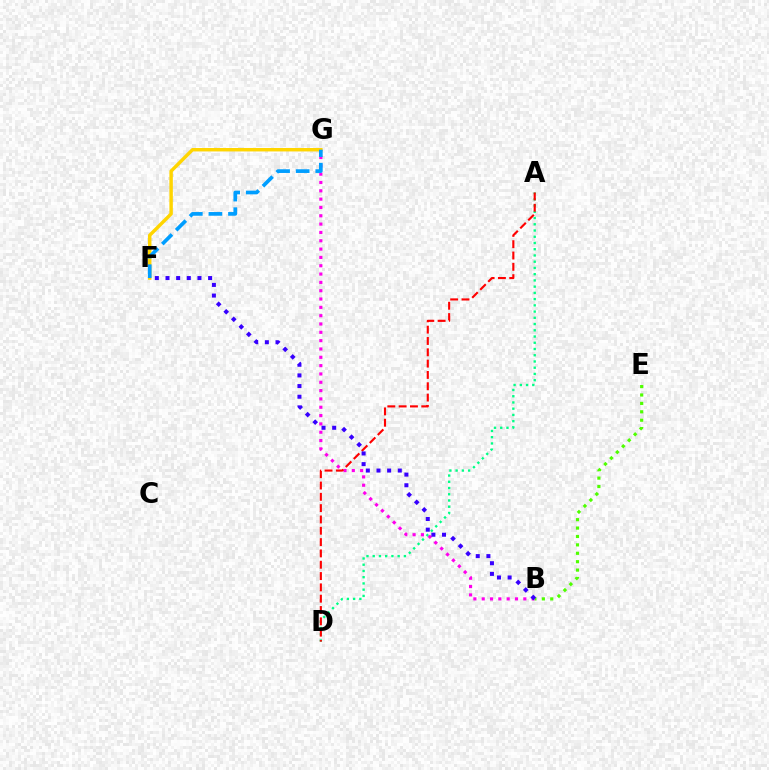{('A', 'D'): [{'color': '#00ff86', 'line_style': 'dotted', 'thickness': 1.69}, {'color': '#ff0000', 'line_style': 'dashed', 'thickness': 1.54}], ('B', 'G'): [{'color': '#ff00ed', 'line_style': 'dotted', 'thickness': 2.26}], ('B', 'E'): [{'color': '#4fff00', 'line_style': 'dotted', 'thickness': 2.28}], ('F', 'G'): [{'color': '#ffd500', 'line_style': 'solid', 'thickness': 2.48}, {'color': '#009eff', 'line_style': 'dashed', 'thickness': 2.66}], ('B', 'F'): [{'color': '#3700ff', 'line_style': 'dotted', 'thickness': 2.89}]}